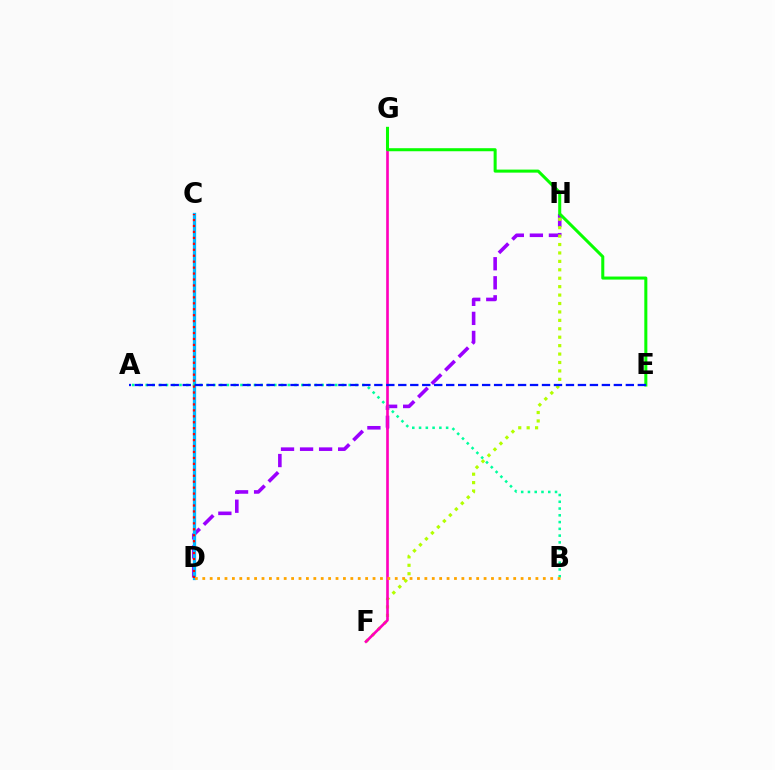{('D', 'H'): [{'color': '#9b00ff', 'line_style': 'dashed', 'thickness': 2.59}], ('C', 'D'): [{'color': '#00b5ff', 'line_style': 'solid', 'thickness': 2.36}, {'color': '#ff0000', 'line_style': 'dotted', 'thickness': 1.62}], ('A', 'B'): [{'color': '#00ff9d', 'line_style': 'dotted', 'thickness': 1.84}], ('F', 'H'): [{'color': '#b3ff00', 'line_style': 'dotted', 'thickness': 2.29}], ('F', 'G'): [{'color': '#ff00bd', 'line_style': 'solid', 'thickness': 1.91}], ('B', 'D'): [{'color': '#ffa500', 'line_style': 'dotted', 'thickness': 2.01}], ('E', 'G'): [{'color': '#08ff00', 'line_style': 'solid', 'thickness': 2.19}], ('A', 'E'): [{'color': '#0010ff', 'line_style': 'dashed', 'thickness': 1.63}]}